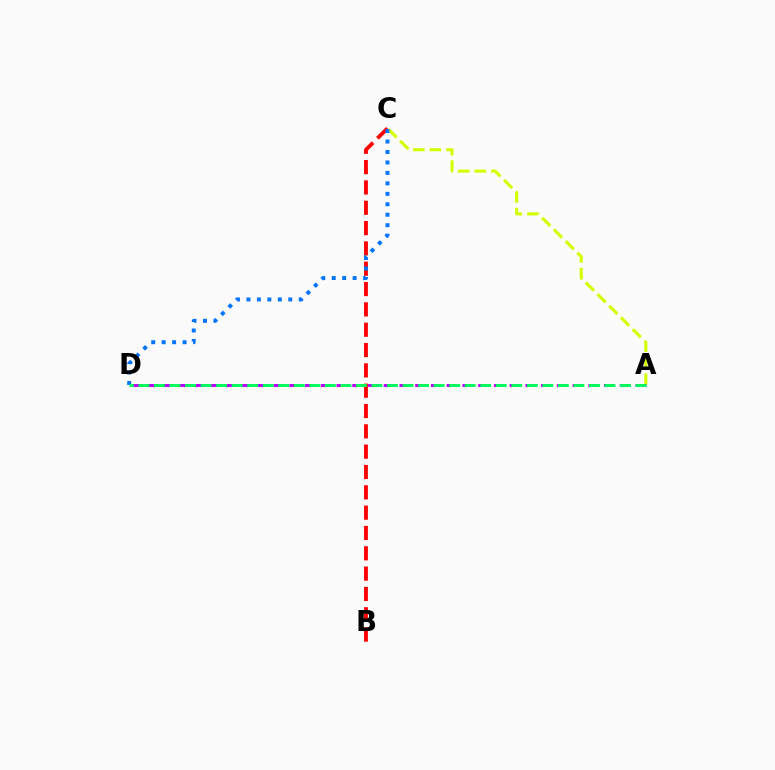{('B', 'C'): [{'color': '#ff0000', 'line_style': 'dashed', 'thickness': 2.76}], ('A', 'C'): [{'color': '#d1ff00', 'line_style': 'dashed', 'thickness': 2.25}], ('C', 'D'): [{'color': '#0074ff', 'line_style': 'dotted', 'thickness': 2.84}], ('A', 'D'): [{'color': '#b900ff', 'line_style': 'dashed', 'thickness': 2.14}, {'color': '#00ff5c', 'line_style': 'dashed', 'thickness': 2.11}]}